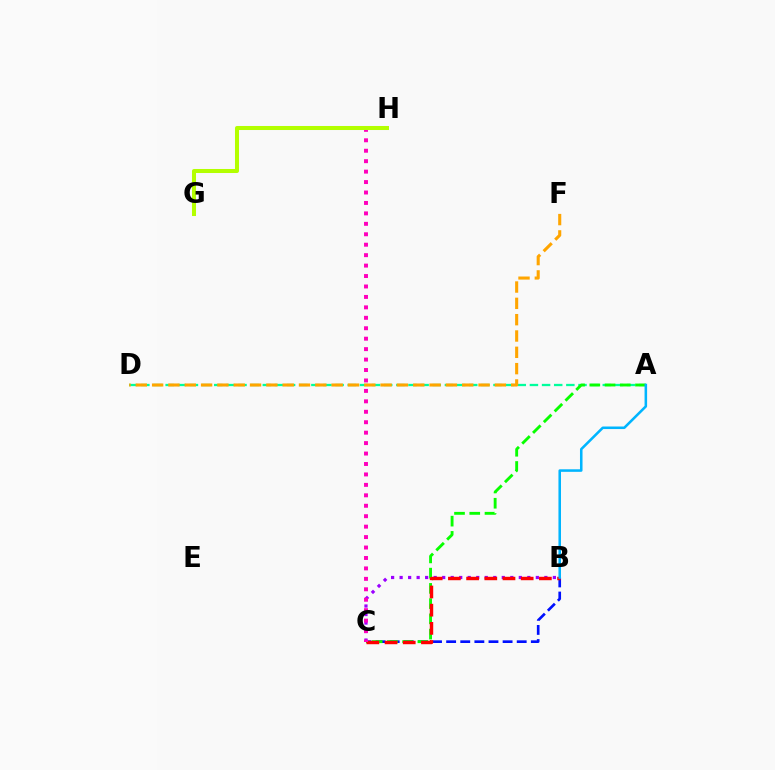{('A', 'D'): [{'color': '#00ff9d', 'line_style': 'dashed', 'thickness': 1.65}], ('B', 'C'): [{'color': '#9b00ff', 'line_style': 'dotted', 'thickness': 2.31}, {'color': '#0010ff', 'line_style': 'dashed', 'thickness': 1.92}, {'color': '#ff0000', 'line_style': 'dashed', 'thickness': 2.47}], ('D', 'F'): [{'color': '#ffa500', 'line_style': 'dashed', 'thickness': 2.22}], ('A', 'C'): [{'color': '#08ff00', 'line_style': 'dashed', 'thickness': 2.07}], ('C', 'H'): [{'color': '#ff00bd', 'line_style': 'dotted', 'thickness': 2.84}], ('A', 'B'): [{'color': '#00b5ff', 'line_style': 'solid', 'thickness': 1.83}], ('G', 'H'): [{'color': '#b3ff00', 'line_style': 'solid', 'thickness': 2.9}]}